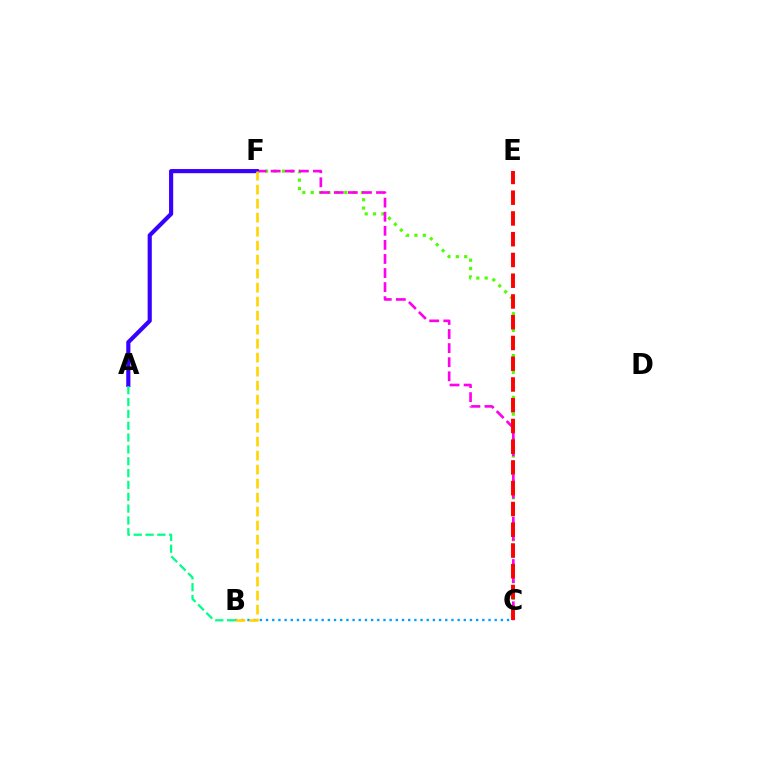{('B', 'C'): [{'color': '#009eff', 'line_style': 'dotted', 'thickness': 1.68}], ('C', 'F'): [{'color': '#4fff00', 'line_style': 'dotted', 'thickness': 2.28}, {'color': '#ff00ed', 'line_style': 'dashed', 'thickness': 1.91}], ('A', 'F'): [{'color': '#3700ff', 'line_style': 'solid', 'thickness': 2.98}], ('B', 'F'): [{'color': '#ffd500', 'line_style': 'dashed', 'thickness': 1.9}], ('A', 'B'): [{'color': '#00ff86', 'line_style': 'dashed', 'thickness': 1.61}], ('C', 'E'): [{'color': '#ff0000', 'line_style': 'dashed', 'thickness': 2.82}]}